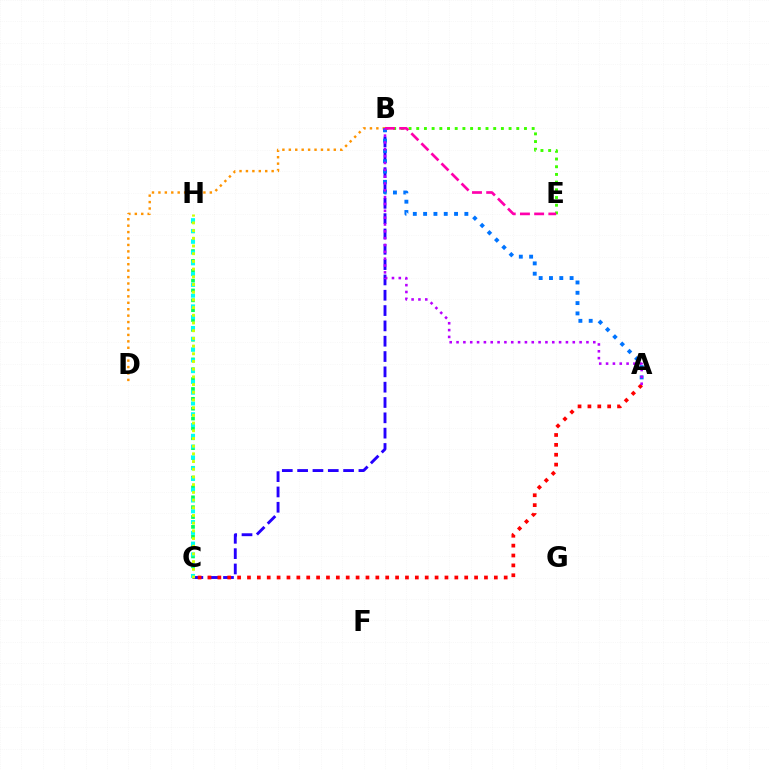{('B', 'D'): [{'color': '#ff9400', 'line_style': 'dotted', 'thickness': 1.75}], ('B', 'C'): [{'color': '#2500ff', 'line_style': 'dashed', 'thickness': 2.08}], ('A', 'C'): [{'color': '#ff0000', 'line_style': 'dotted', 'thickness': 2.68}], ('C', 'H'): [{'color': '#00ff5c', 'line_style': 'dotted', 'thickness': 2.68}, {'color': '#00fff6', 'line_style': 'dotted', 'thickness': 2.93}, {'color': '#d1ff00', 'line_style': 'dotted', 'thickness': 2.09}], ('B', 'E'): [{'color': '#3dff00', 'line_style': 'dotted', 'thickness': 2.09}, {'color': '#ff00ac', 'line_style': 'dashed', 'thickness': 1.93}], ('A', 'B'): [{'color': '#0074ff', 'line_style': 'dotted', 'thickness': 2.8}, {'color': '#b900ff', 'line_style': 'dotted', 'thickness': 1.86}]}